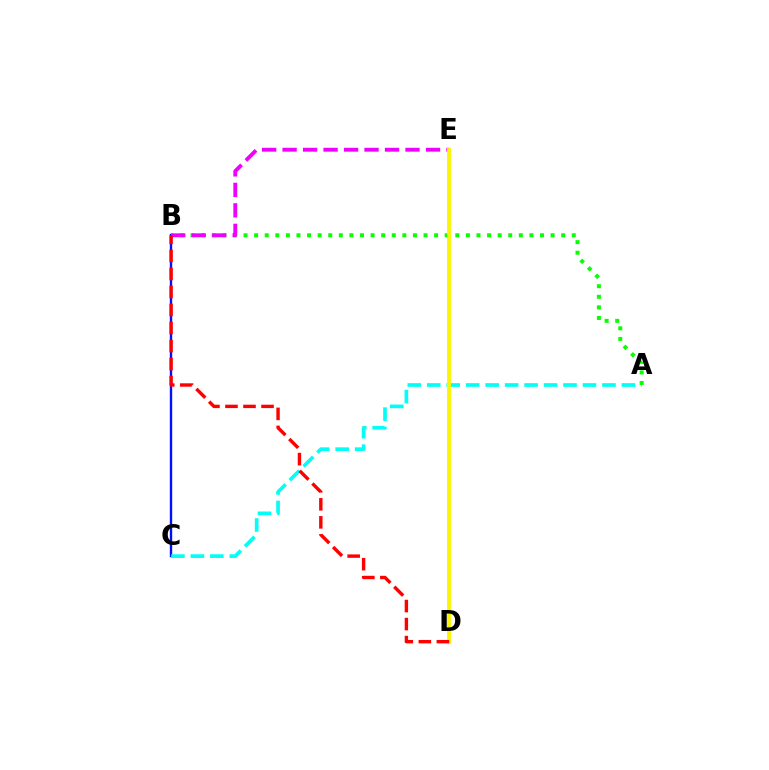{('B', 'C'): [{'color': '#0010ff', 'line_style': 'solid', 'thickness': 1.72}], ('A', 'C'): [{'color': '#00fff6', 'line_style': 'dashed', 'thickness': 2.64}], ('A', 'B'): [{'color': '#08ff00', 'line_style': 'dotted', 'thickness': 2.88}], ('B', 'E'): [{'color': '#ee00ff', 'line_style': 'dashed', 'thickness': 2.78}], ('D', 'E'): [{'color': '#fcf500', 'line_style': 'solid', 'thickness': 2.77}], ('B', 'D'): [{'color': '#ff0000', 'line_style': 'dashed', 'thickness': 2.45}]}